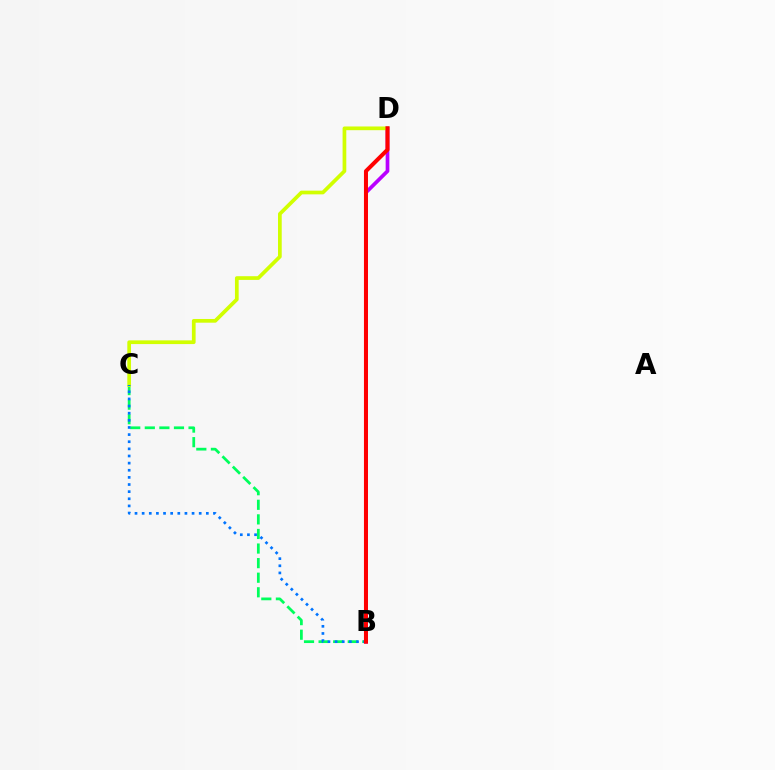{('B', 'C'): [{'color': '#00ff5c', 'line_style': 'dashed', 'thickness': 1.98}, {'color': '#0074ff', 'line_style': 'dotted', 'thickness': 1.94}], ('B', 'D'): [{'color': '#b900ff', 'line_style': 'solid', 'thickness': 2.66}, {'color': '#ff0000', 'line_style': 'solid', 'thickness': 2.89}], ('C', 'D'): [{'color': '#d1ff00', 'line_style': 'solid', 'thickness': 2.67}]}